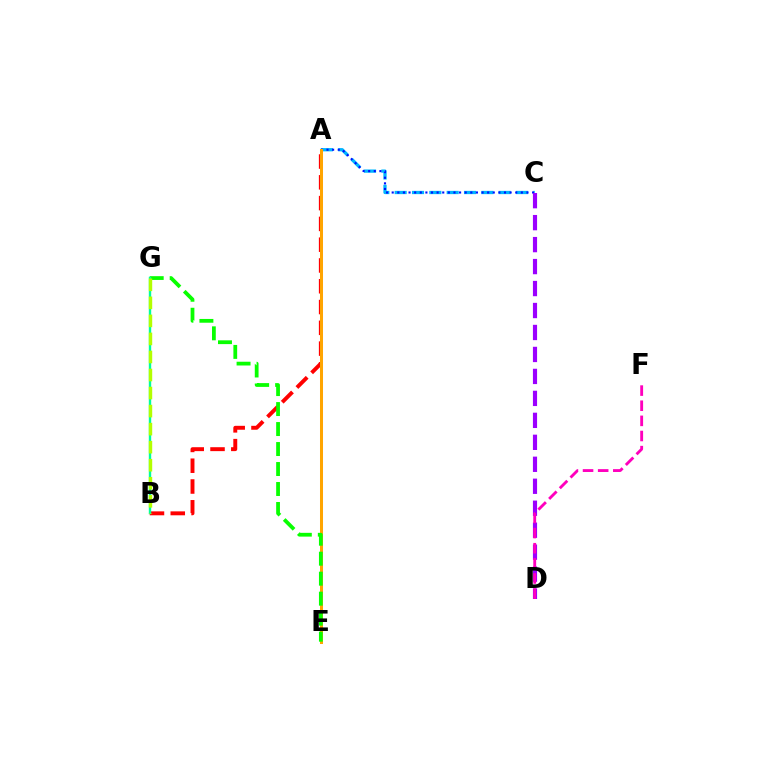{('A', 'C'): [{'color': '#00b5ff', 'line_style': 'dashed', 'thickness': 2.36}, {'color': '#0010ff', 'line_style': 'dotted', 'thickness': 1.53}], ('C', 'D'): [{'color': '#9b00ff', 'line_style': 'dashed', 'thickness': 2.98}], ('A', 'B'): [{'color': '#ff0000', 'line_style': 'dashed', 'thickness': 2.82}], ('A', 'E'): [{'color': '#ffa500', 'line_style': 'solid', 'thickness': 2.17}], ('E', 'G'): [{'color': '#08ff00', 'line_style': 'dashed', 'thickness': 2.72}], ('D', 'F'): [{'color': '#ff00bd', 'line_style': 'dashed', 'thickness': 2.06}], ('B', 'G'): [{'color': '#00ff9d', 'line_style': 'solid', 'thickness': 1.73}, {'color': '#b3ff00', 'line_style': 'dashed', 'thickness': 2.45}]}